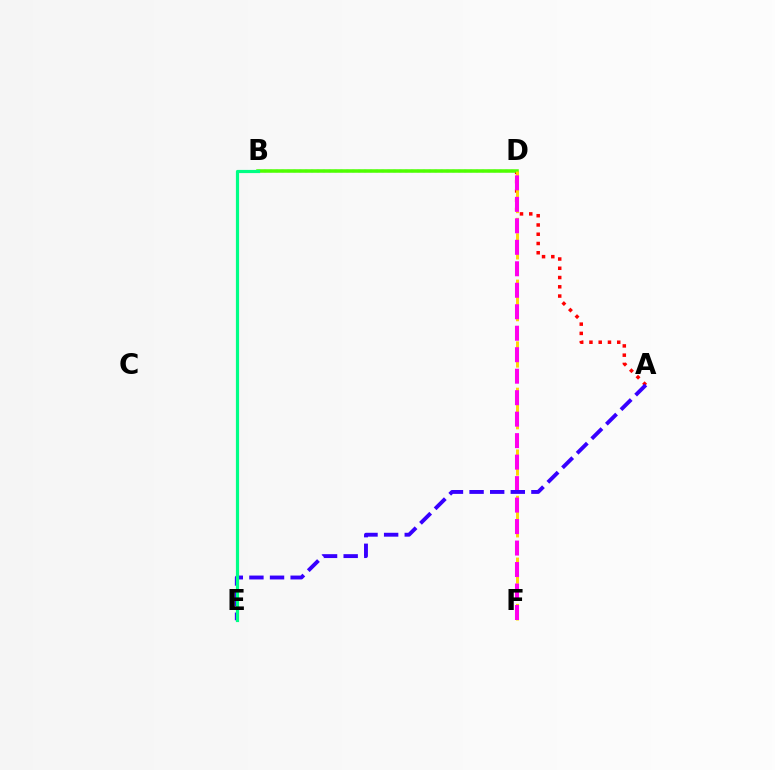{('B', 'D'): [{'color': '#009eff', 'line_style': 'dotted', 'thickness': 1.6}, {'color': '#4fff00', 'line_style': 'solid', 'thickness': 2.53}], ('A', 'D'): [{'color': '#ff0000', 'line_style': 'dotted', 'thickness': 2.52}], ('D', 'F'): [{'color': '#ffd500', 'line_style': 'dashed', 'thickness': 2.1}, {'color': '#ff00ed', 'line_style': 'dashed', 'thickness': 2.92}], ('A', 'E'): [{'color': '#3700ff', 'line_style': 'dashed', 'thickness': 2.8}], ('B', 'E'): [{'color': '#00ff86', 'line_style': 'solid', 'thickness': 2.29}]}